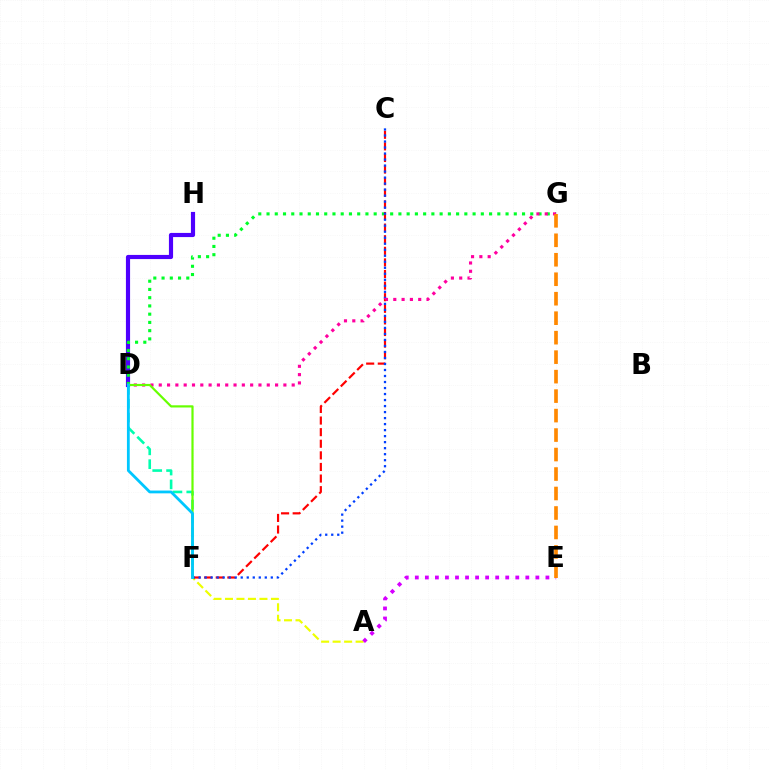{('A', 'F'): [{'color': '#eeff00', 'line_style': 'dashed', 'thickness': 1.56}], ('D', 'H'): [{'color': '#4f00ff', 'line_style': 'solid', 'thickness': 2.99}], ('A', 'E'): [{'color': '#d600ff', 'line_style': 'dotted', 'thickness': 2.73}], ('D', 'G'): [{'color': '#00ff27', 'line_style': 'dotted', 'thickness': 2.24}, {'color': '#ff00a0', 'line_style': 'dotted', 'thickness': 2.26}], ('C', 'F'): [{'color': '#ff0000', 'line_style': 'dashed', 'thickness': 1.58}, {'color': '#003fff', 'line_style': 'dotted', 'thickness': 1.63}], ('D', 'F'): [{'color': '#00ffaf', 'line_style': 'dashed', 'thickness': 1.88}, {'color': '#66ff00', 'line_style': 'solid', 'thickness': 1.58}, {'color': '#00c7ff', 'line_style': 'solid', 'thickness': 2.01}], ('E', 'G'): [{'color': '#ff8800', 'line_style': 'dashed', 'thickness': 2.65}]}